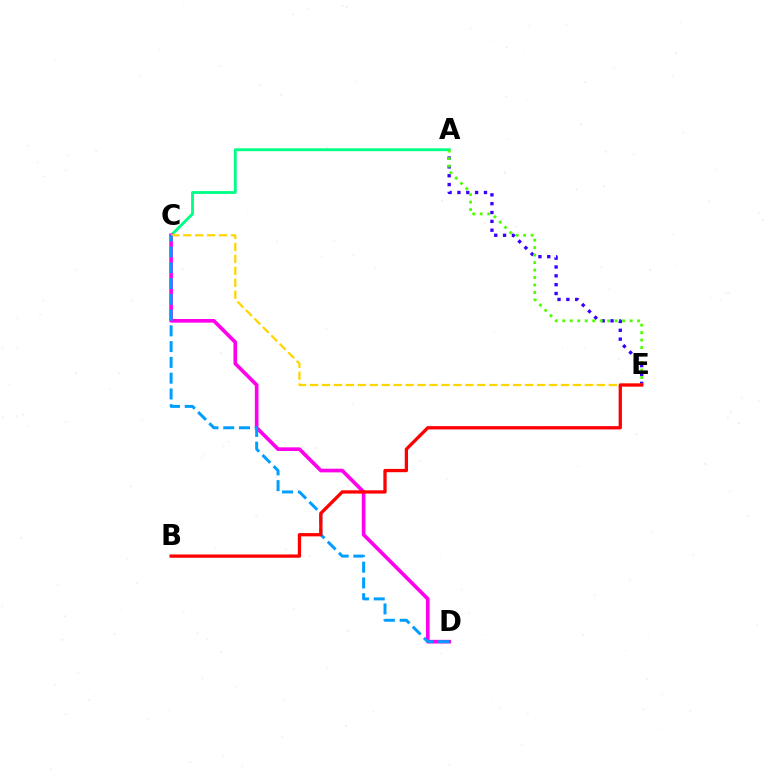{('A', 'E'): [{'color': '#3700ff', 'line_style': 'dotted', 'thickness': 2.4}, {'color': '#4fff00', 'line_style': 'dotted', 'thickness': 2.03}], ('A', 'C'): [{'color': '#00ff86', 'line_style': 'solid', 'thickness': 2.06}], ('C', 'D'): [{'color': '#ff00ed', 'line_style': 'solid', 'thickness': 2.64}, {'color': '#009eff', 'line_style': 'dashed', 'thickness': 2.14}], ('C', 'E'): [{'color': '#ffd500', 'line_style': 'dashed', 'thickness': 1.62}], ('B', 'E'): [{'color': '#ff0000', 'line_style': 'solid', 'thickness': 2.37}]}